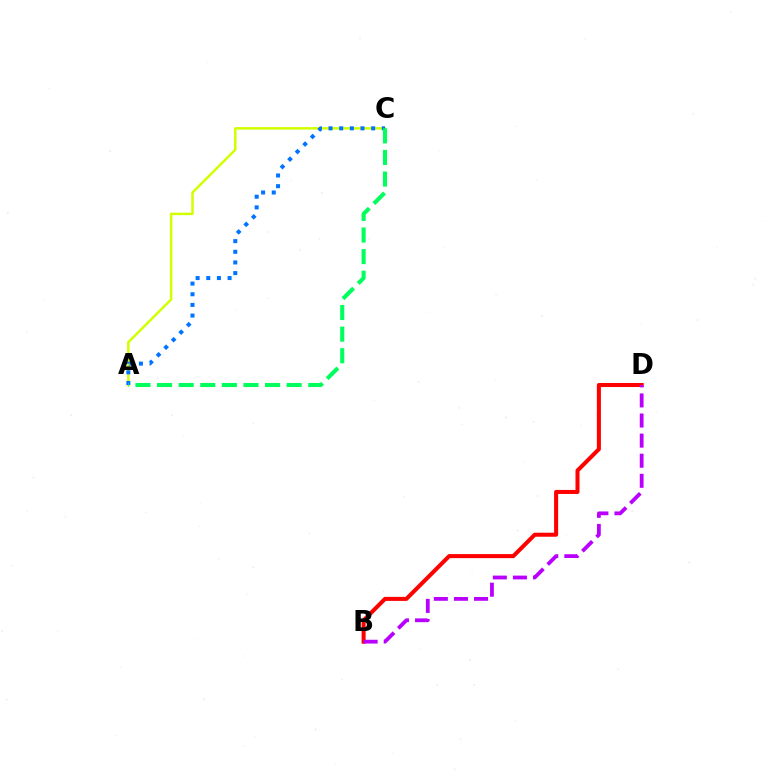{('A', 'C'): [{'color': '#d1ff00', 'line_style': 'solid', 'thickness': 1.79}, {'color': '#0074ff', 'line_style': 'dotted', 'thickness': 2.89}, {'color': '#00ff5c', 'line_style': 'dashed', 'thickness': 2.93}], ('B', 'D'): [{'color': '#ff0000', 'line_style': 'solid', 'thickness': 2.91}, {'color': '#b900ff', 'line_style': 'dashed', 'thickness': 2.73}]}